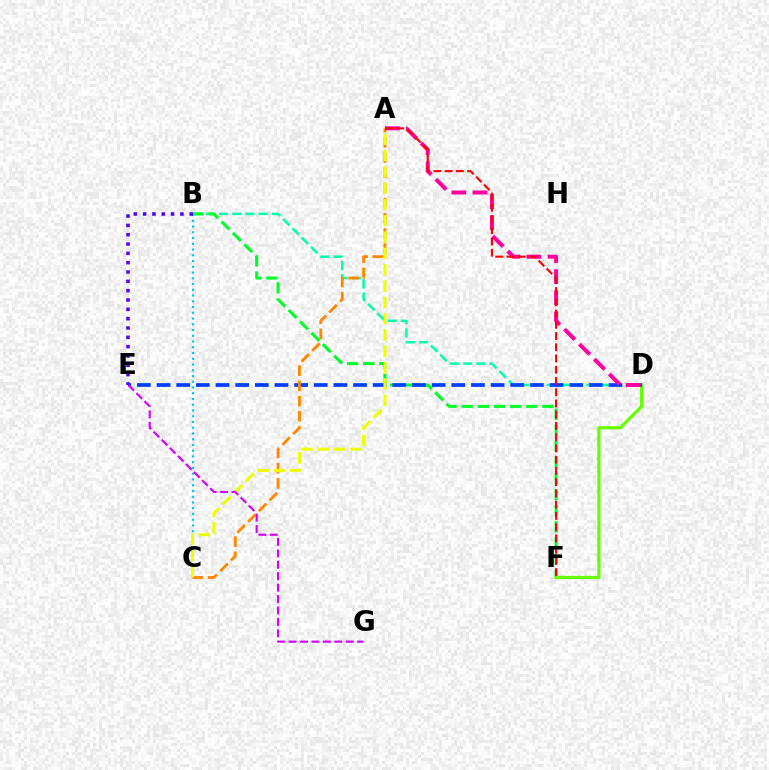{('B', 'C'): [{'color': '#00c7ff', 'line_style': 'dotted', 'thickness': 1.56}], ('B', 'D'): [{'color': '#00ffaf', 'line_style': 'dashed', 'thickness': 1.8}], ('B', 'F'): [{'color': '#00ff27', 'line_style': 'dashed', 'thickness': 2.19}], ('D', 'F'): [{'color': '#66ff00', 'line_style': 'solid', 'thickness': 2.31}], ('D', 'E'): [{'color': '#003fff', 'line_style': 'dashed', 'thickness': 2.67}], ('A', 'C'): [{'color': '#ff8800', 'line_style': 'dashed', 'thickness': 2.06}, {'color': '#eeff00', 'line_style': 'dashed', 'thickness': 2.22}], ('A', 'D'): [{'color': '#ff00a0', 'line_style': 'dashed', 'thickness': 2.87}], ('A', 'F'): [{'color': '#ff0000', 'line_style': 'dashed', 'thickness': 1.53}], ('B', 'E'): [{'color': '#4f00ff', 'line_style': 'dotted', 'thickness': 2.53}], ('E', 'G'): [{'color': '#d600ff', 'line_style': 'dashed', 'thickness': 1.55}]}